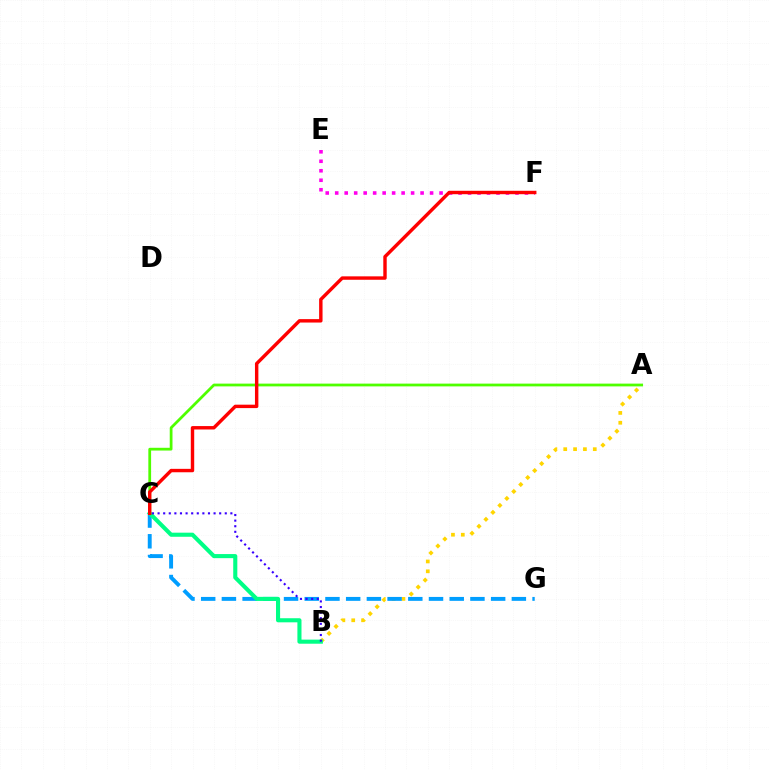{('A', 'B'): [{'color': '#ffd500', 'line_style': 'dotted', 'thickness': 2.68}], ('C', 'G'): [{'color': '#009eff', 'line_style': 'dashed', 'thickness': 2.81}], ('A', 'C'): [{'color': '#4fff00', 'line_style': 'solid', 'thickness': 1.99}], ('B', 'C'): [{'color': '#00ff86', 'line_style': 'solid', 'thickness': 2.95}, {'color': '#3700ff', 'line_style': 'dotted', 'thickness': 1.52}], ('E', 'F'): [{'color': '#ff00ed', 'line_style': 'dotted', 'thickness': 2.58}], ('C', 'F'): [{'color': '#ff0000', 'line_style': 'solid', 'thickness': 2.46}]}